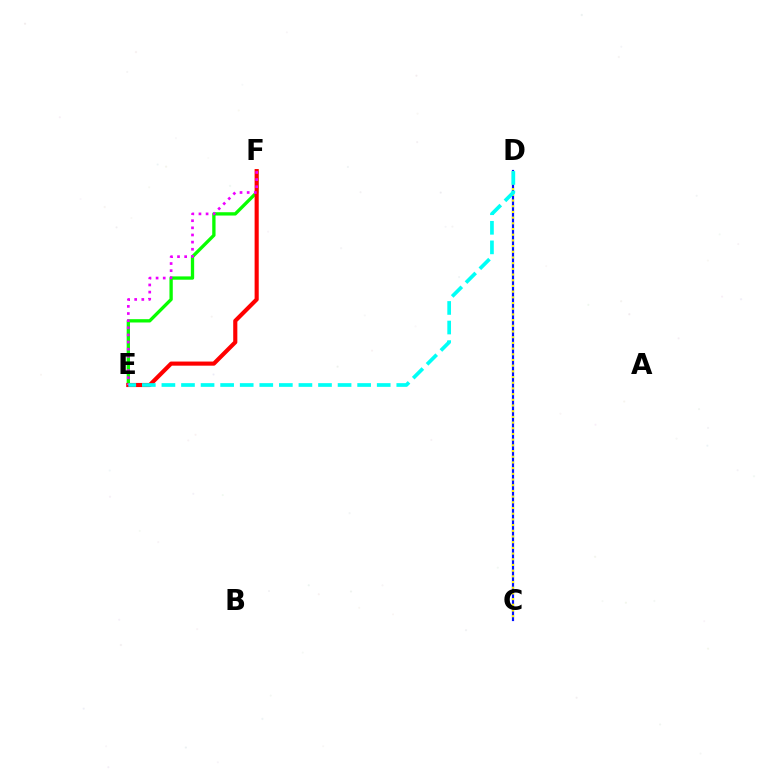{('C', 'D'): [{'color': '#0010ff', 'line_style': 'solid', 'thickness': 1.57}, {'color': '#fcf500', 'line_style': 'dotted', 'thickness': 1.55}], ('E', 'F'): [{'color': '#08ff00', 'line_style': 'solid', 'thickness': 2.39}, {'color': '#ff0000', 'line_style': 'solid', 'thickness': 2.97}, {'color': '#ee00ff', 'line_style': 'dotted', 'thickness': 1.94}], ('D', 'E'): [{'color': '#00fff6', 'line_style': 'dashed', 'thickness': 2.66}]}